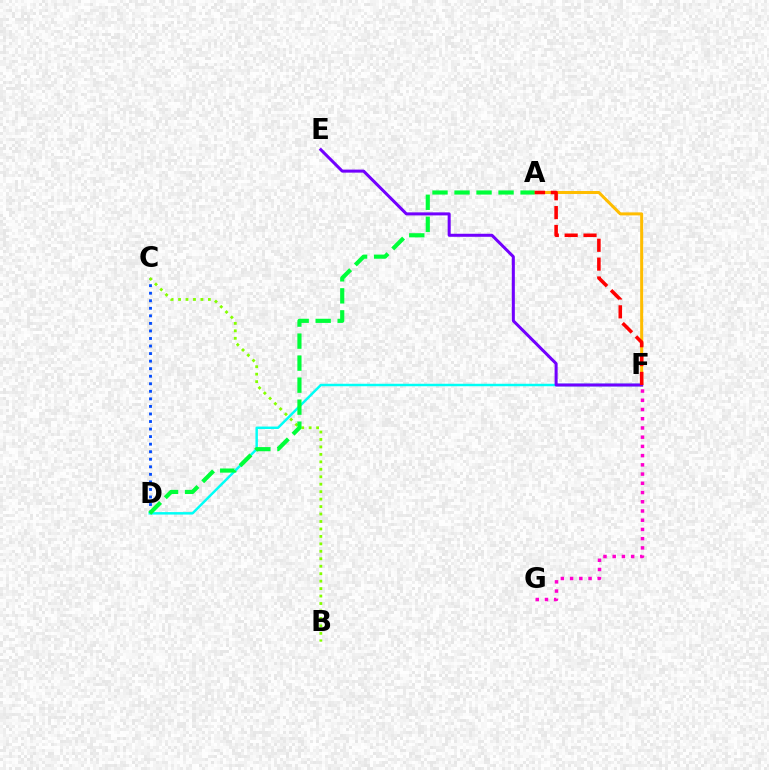{('C', 'D'): [{'color': '#004bff', 'line_style': 'dotted', 'thickness': 2.05}], ('B', 'C'): [{'color': '#84ff00', 'line_style': 'dotted', 'thickness': 2.03}], ('F', 'G'): [{'color': '#ff00cf', 'line_style': 'dotted', 'thickness': 2.51}], ('D', 'F'): [{'color': '#00fff6', 'line_style': 'solid', 'thickness': 1.77}], ('A', 'F'): [{'color': '#ffbd00', 'line_style': 'solid', 'thickness': 2.17}, {'color': '#ff0000', 'line_style': 'dashed', 'thickness': 2.56}], ('A', 'D'): [{'color': '#00ff39', 'line_style': 'dashed', 'thickness': 2.99}], ('E', 'F'): [{'color': '#7200ff', 'line_style': 'solid', 'thickness': 2.18}]}